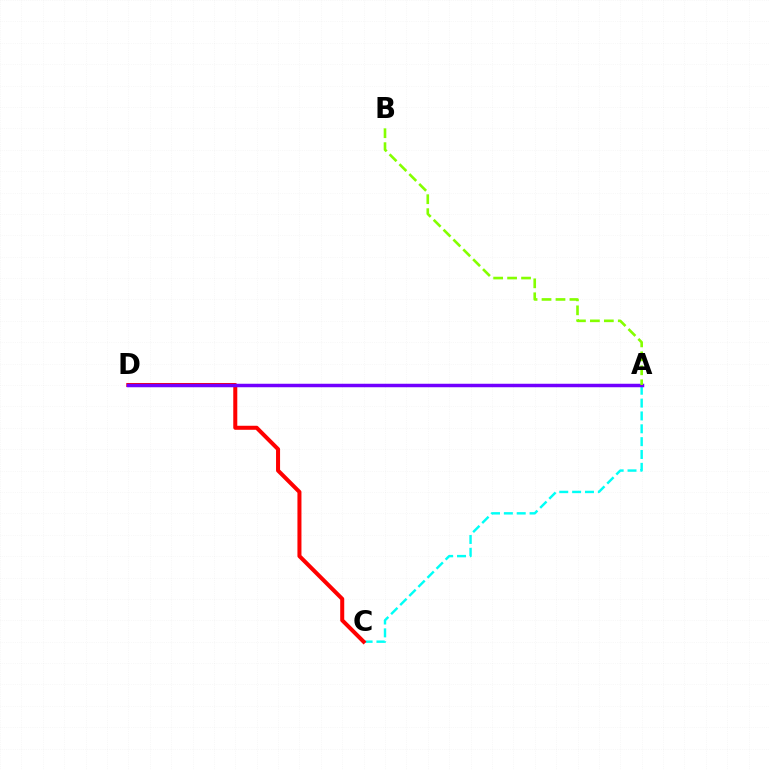{('A', 'C'): [{'color': '#00fff6', 'line_style': 'dashed', 'thickness': 1.75}], ('C', 'D'): [{'color': '#ff0000', 'line_style': 'solid', 'thickness': 2.9}], ('A', 'D'): [{'color': '#7200ff', 'line_style': 'solid', 'thickness': 2.51}], ('A', 'B'): [{'color': '#84ff00', 'line_style': 'dashed', 'thickness': 1.9}]}